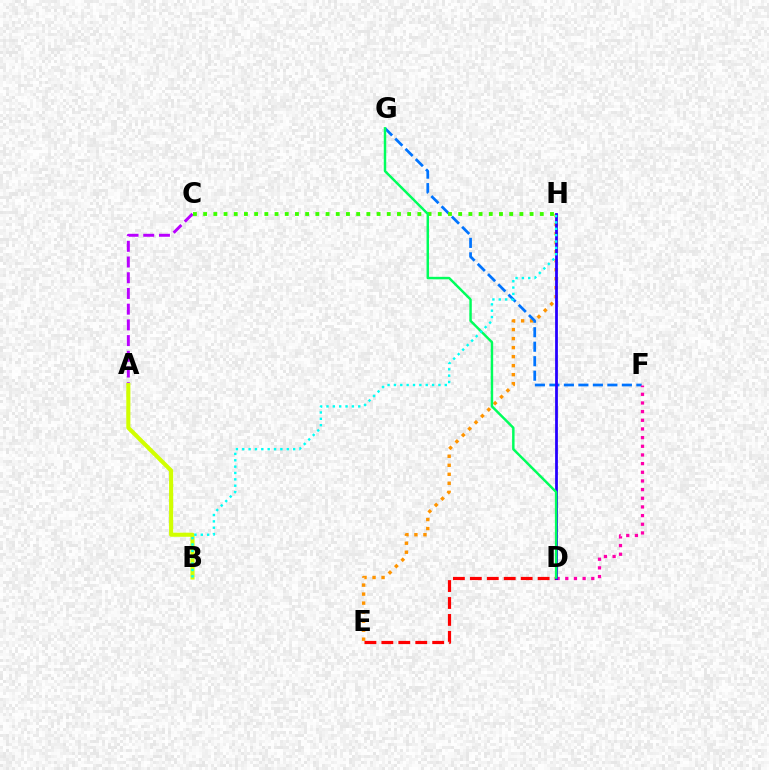{('D', 'E'): [{'color': '#ff0000', 'line_style': 'dashed', 'thickness': 2.3}], ('A', 'C'): [{'color': '#b900ff', 'line_style': 'dashed', 'thickness': 2.13}], ('E', 'H'): [{'color': '#ff9400', 'line_style': 'dotted', 'thickness': 2.45}], ('F', 'G'): [{'color': '#0074ff', 'line_style': 'dashed', 'thickness': 1.97}], ('A', 'B'): [{'color': '#d1ff00', 'line_style': 'solid', 'thickness': 2.95}], ('D', 'F'): [{'color': '#ff00ac', 'line_style': 'dotted', 'thickness': 2.35}], ('D', 'H'): [{'color': '#2500ff', 'line_style': 'solid', 'thickness': 2.0}], ('C', 'H'): [{'color': '#3dff00', 'line_style': 'dotted', 'thickness': 2.77}], ('D', 'G'): [{'color': '#00ff5c', 'line_style': 'solid', 'thickness': 1.77}], ('B', 'H'): [{'color': '#00fff6', 'line_style': 'dotted', 'thickness': 1.73}]}